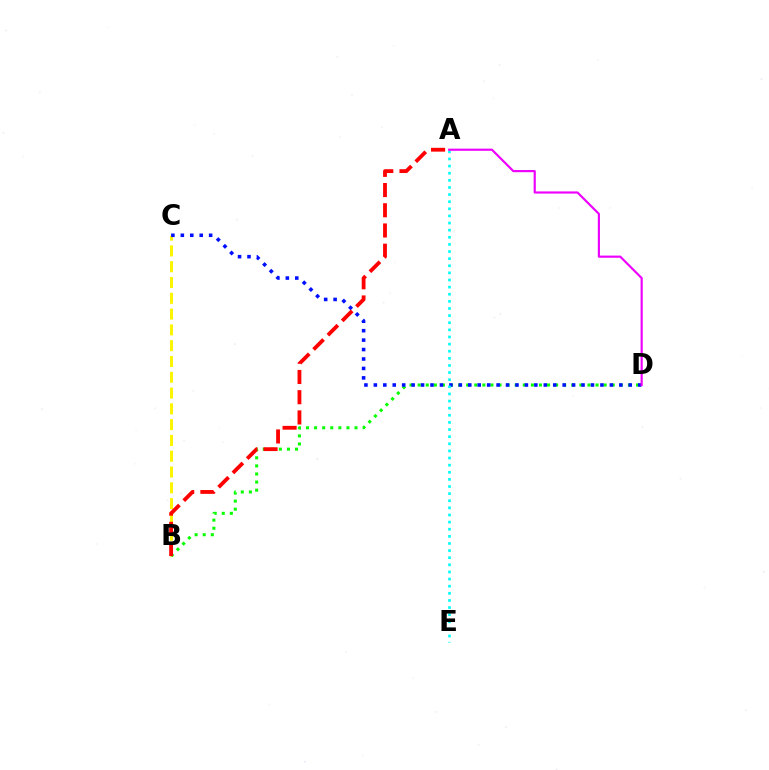{('B', 'C'): [{'color': '#fcf500', 'line_style': 'dashed', 'thickness': 2.15}], ('B', 'D'): [{'color': '#08ff00', 'line_style': 'dotted', 'thickness': 2.2}], ('C', 'D'): [{'color': '#0010ff', 'line_style': 'dotted', 'thickness': 2.56}], ('A', 'B'): [{'color': '#ff0000', 'line_style': 'dashed', 'thickness': 2.75}], ('A', 'E'): [{'color': '#00fff6', 'line_style': 'dotted', 'thickness': 1.93}], ('A', 'D'): [{'color': '#ee00ff', 'line_style': 'solid', 'thickness': 1.55}]}